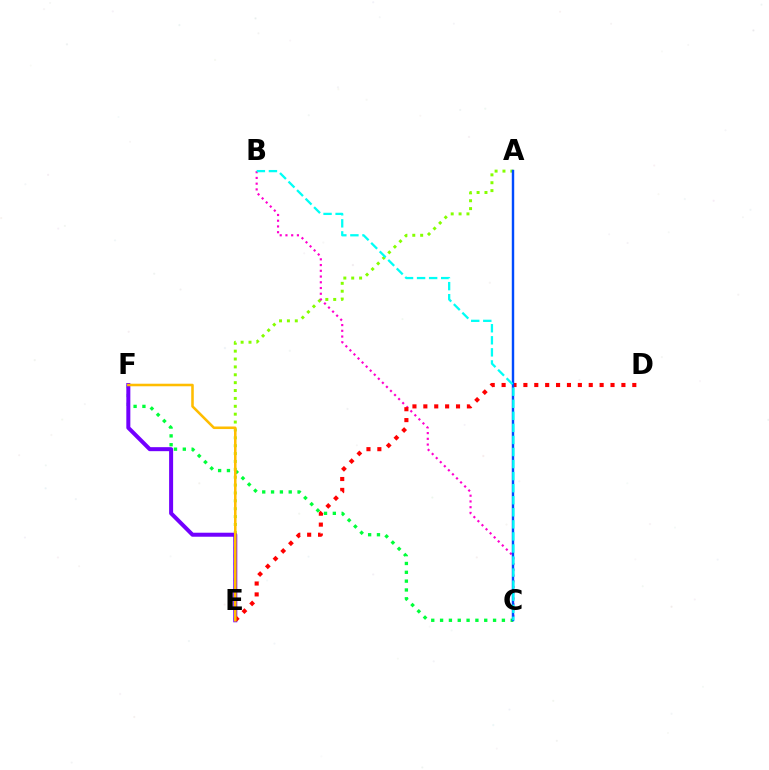{('C', 'F'): [{'color': '#00ff39', 'line_style': 'dotted', 'thickness': 2.4}], ('A', 'E'): [{'color': '#84ff00', 'line_style': 'dotted', 'thickness': 2.14}], ('E', 'F'): [{'color': '#7200ff', 'line_style': 'solid', 'thickness': 2.89}, {'color': '#ffbd00', 'line_style': 'solid', 'thickness': 1.84}], ('B', 'C'): [{'color': '#ff00cf', 'line_style': 'dotted', 'thickness': 1.56}, {'color': '#00fff6', 'line_style': 'dashed', 'thickness': 1.64}], ('D', 'E'): [{'color': '#ff0000', 'line_style': 'dotted', 'thickness': 2.96}], ('A', 'C'): [{'color': '#004bff', 'line_style': 'solid', 'thickness': 1.75}]}